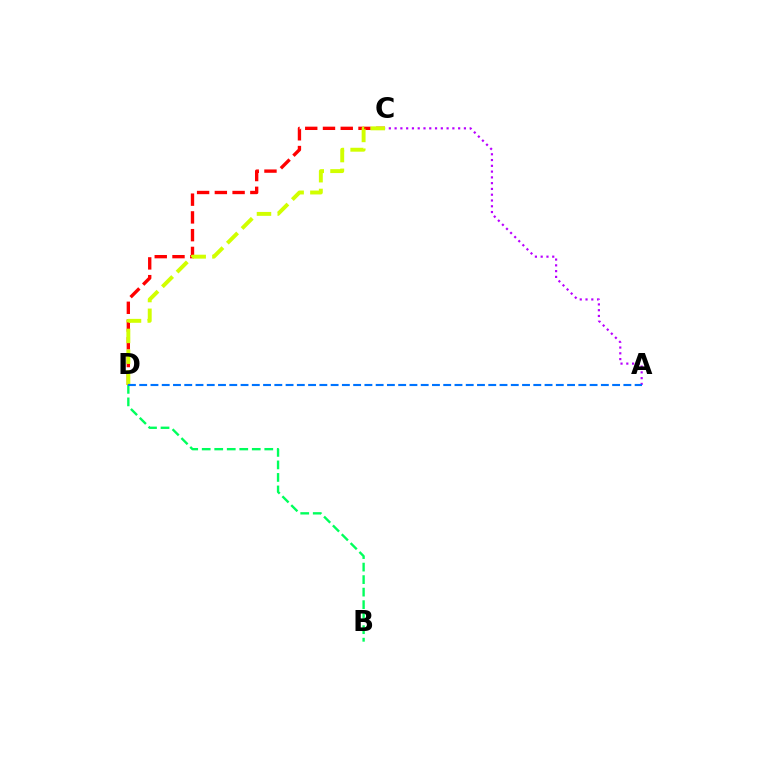{('C', 'D'): [{'color': '#ff0000', 'line_style': 'dashed', 'thickness': 2.41}, {'color': '#d1ff00', 'line_style': 'dashed', 'thickness': 2.82}], ('B', 'D'): [{'color': '#00ff5c', 'line_style': 'dashed', 'thickness': 1.7}], ('A', 'C'): [{'color': '#b900ff', 'line_style': 'dotted', 'thickness': 1.57}], ('A', 'D'): [{'color': '#0074ff', 'line_style': 'dashed', 'thickness': 1.53}]}